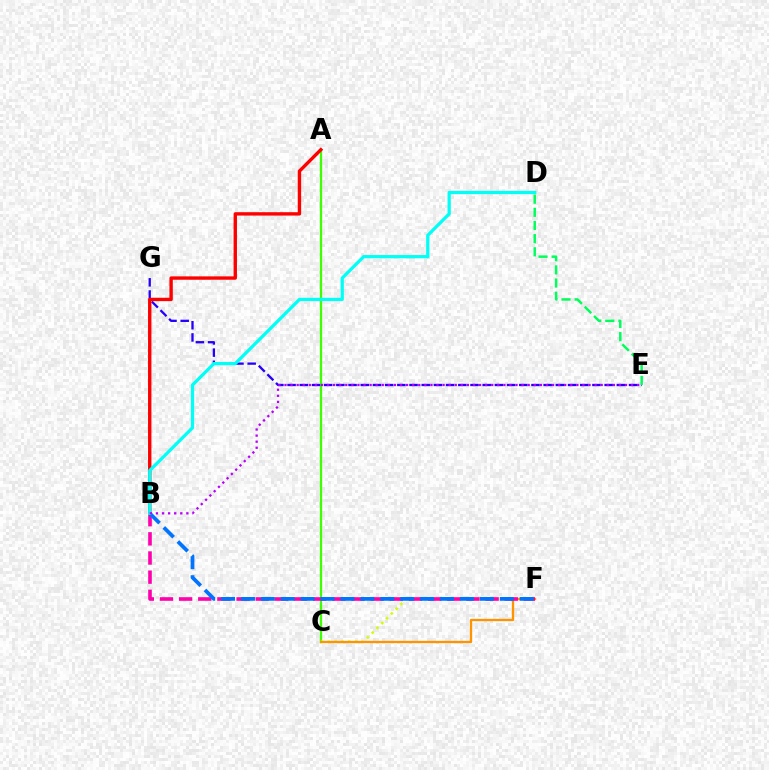{('A', 'C'): [{'color': '#3dff00', 'line_style': 'solid', 'thickness': 1.63}], ('E', 'G'): [{'color': '#2500ff', 'line_style': 'dashed', 'thickness': 1.66}], ('C', 'F'): [{'color': '#d1ff00', 'line_style': 'dotted', 'thickness': 1.84}, {'color': '#ff9400', 'line_style': 'solid', 'thickness': 1.67}], ('B', 'F'): [{'color': '#ff00ac', 'line_style': 'dashed', 'thickness': 2.6}, {'color': '#0074ff', 'line_style': 'dashed', 'thickness': 2.7}], ('A', 'B'): [{'color': '#ff0000', 'line_style': 'solid', 'thickness': 2.43}], ('B', 'D'): [{'color': '#00fff6', 'line_style': 'solid', 'thickness': 2.34}], ('B', 'E'): [{'color': '#b900ff', 'line_style': 'dotted', 'thickness': 1.65}], ('D', 'E'): [{'color': '#00ff5c', 'line_style': 'dashed', 'thickness': 1.79}]}